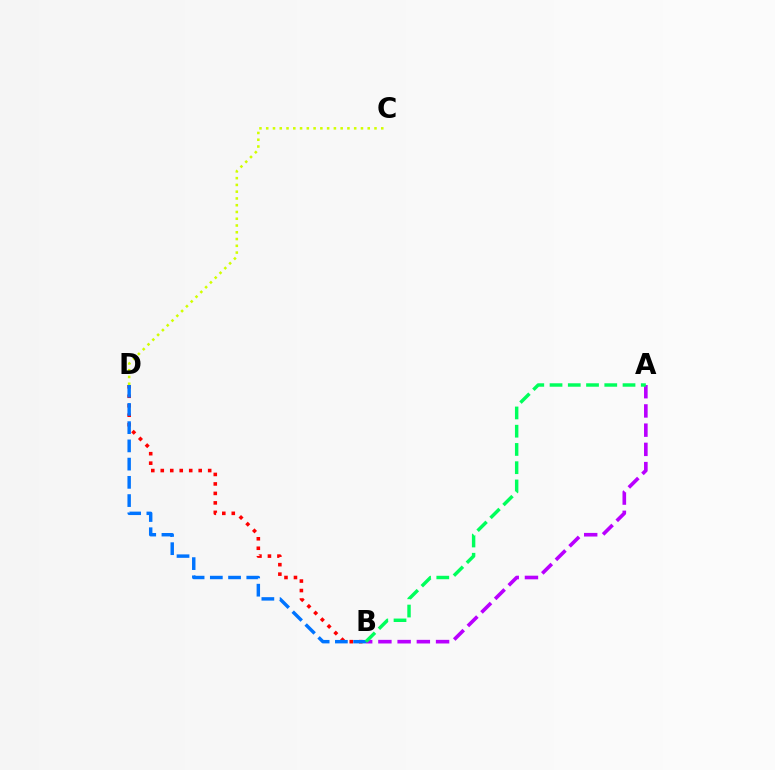{('A', 'B'): [{'color': '#b900ff', 'line_style': 'dashed', 'thickness': 2.61}, {'color': '#00ff5c', 'line_style': 'dashed', 'thickness': 2.48}], ('C', 'D'): [{'color': '#d1ff00', 'line_style': 'dotted', 'thickness': 1.84}], ('B', 'D'): [{'color': '#ff0000', 'line_style': 'dotted', 'thickness': 2.58}, {'color': '#0074ff', 'line_style': 'dashed', 'thickness': 2.48}]}